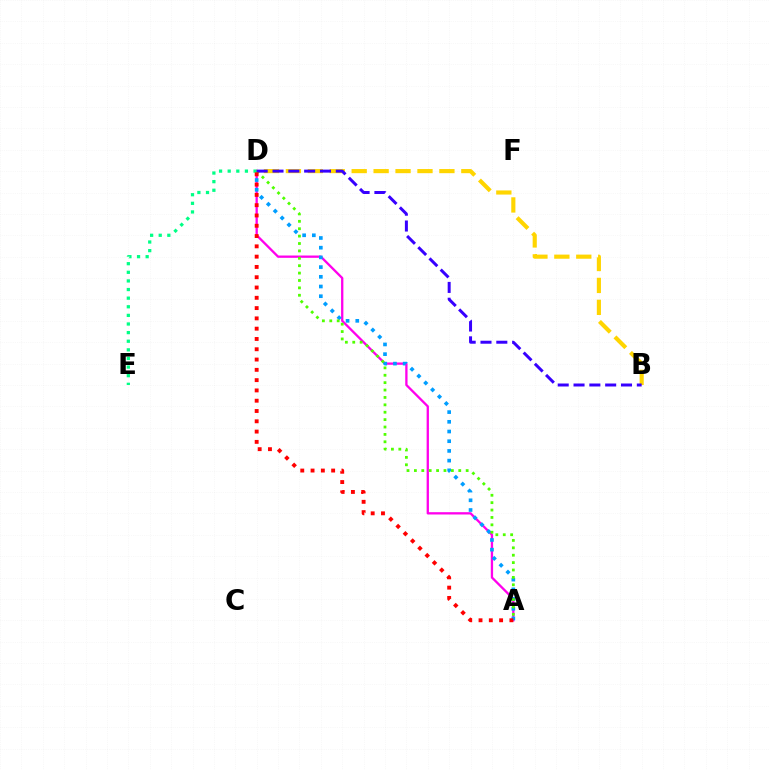{('B', 'D'): [{'color': '#ffd500', 'line_style': 'dashed', 'thickness': 2.98}, {'color': '#3700ff', 'line_style': 'dashed', 'thickness': 2.15}], ('A', 'D'): [{'color': '#ff00ed', 'line_style': 'solid', 'thickness': 1.66}, {'color': '#009eff', 'line_style': 'dotted', 'thickness': 2.64}, {'color': '#4fff00', 'line_style': 'dotted', 'thickness': 2.01}, {'color': '#ff0000', 'line_style': 'dotted', 'thickness': 2.8}], ('D', 'E'): [{'color': '#00ff86', 'line_style': 'dotted', 'thickness': 2.34}]}